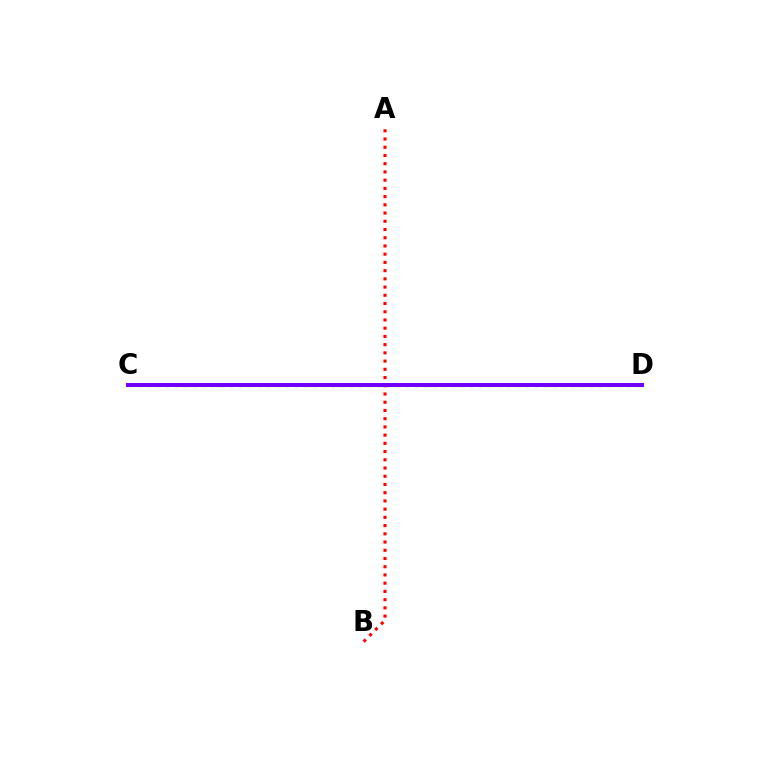{('C', 'D'): [{'color': '#84ff00', 'line_style': 'dotted', 'thickness': 2.51}, {'color': '#00fff6', 'line_style': 'dashed', 'thickness': 2.83}, {'color': '#7200ff', 'line_style': 'solid', 'thickness': 2.87}], ('A', 'B'): [{'color': '#ff0000', 'line_style': 'dotted', 'thickness': 2.23}]}